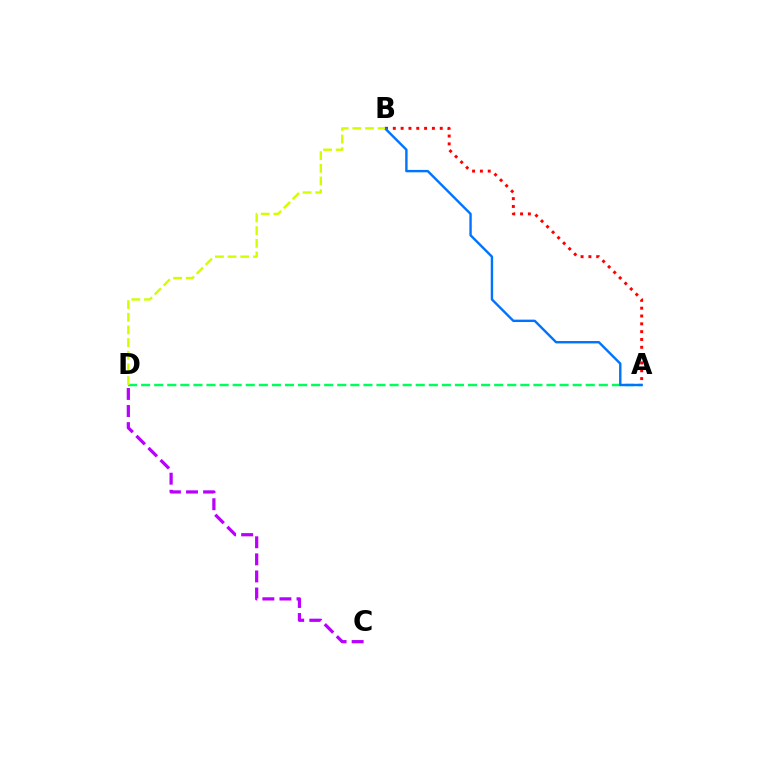{('A', 'D'): [{'color': '#00ff5c', 'line_style': 'dashed', 'thickness': 1.78}], ('A', 'B'): [{'color': '#ff0000', 'line_style': 'dotted', 'thickness': 2.13}, {'color': '#0074ff', 'line_style': 'solid', 'thickness': 1.73}], ('B', 'D'): [{'color': '#d1ff00', 'line_style': 'dashed', 'thickness': 1.72}], ('C', 'D'): [{'color': '#b900ff', 'line_style': 'dashed', 'thickness': 2.32}]}